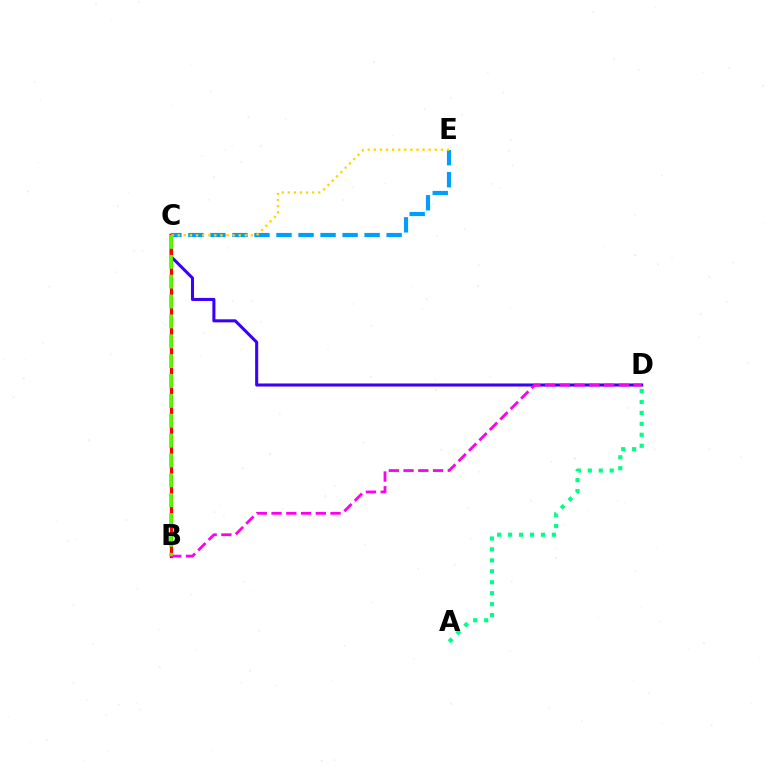{('C', 'D'): [{'color': '#3700ff', 'line_style': 'solid', 'thickness': 2.19}], ('B', 'C'): [{'color': '#ff0000', 'line_style': 'solid', 'thickness': 2.34}, {'color': '#4fff00', 'line_style': 'dashed', 'thickness': 2.7}], ('A', 'D'): [{'color': '#00ff86', 'line_style': 'dotted', 'thickness': 2.97}], ('C', 'E'): [{'color': '#009eff', 'line_style': 'dashed', 'thickness': 2.99}, {'color': '#ffd500', 'line_style': 'dotted', 'thickness': 1.66}], ('B', 'D'): [{'color': '#ff00ed', 'line_style': 'dashed', 'thickness': 2.0}]}